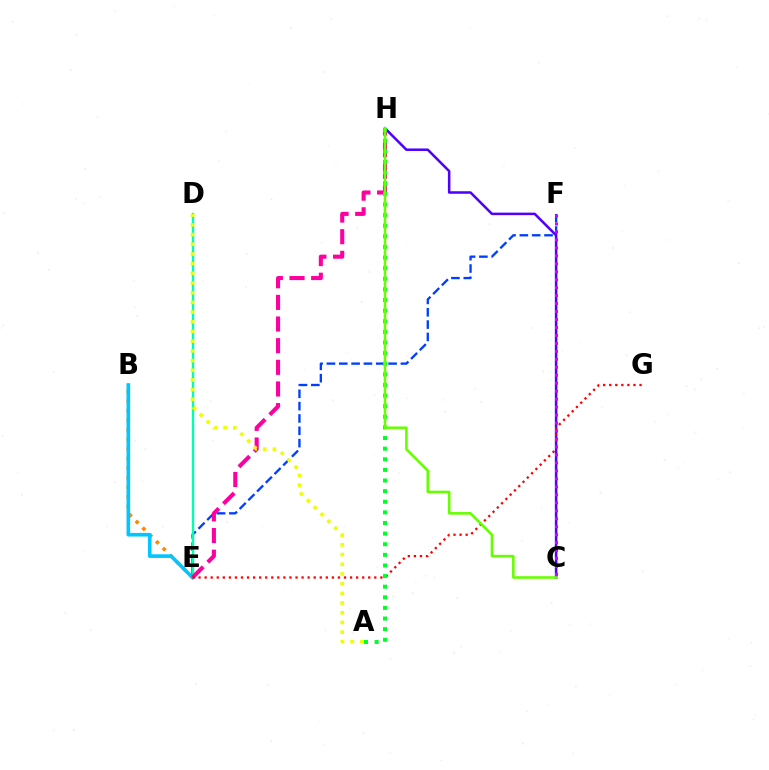{('B', 'E'): [{'color': '#ff8800', 'line_style': 'dotted', 'thickness': 2.6}, {'color': '#00c7ff', 'line_style': 'solid', 'thickness': 2.62}], ('E', 'F'): [{'color': '#003fff', 'line_style': 'dashed', 'thickness': 1.68}], ('D', 'E'): [{'color': '#00ffaf', 'line_style': 'solid', 'thickness': 1.71}], ('C', 'H'): [{'color': '#4f00ff', 'line_style': 'solid', 'thickness': 1.82}, {'color': '#66ff00', 'line_style': 'solid', 'thickness': 1.86}], ('E', 'H'): [{'color': '#ff00a0', 'line_style': 'dashed', 'thickness': 2.94}], ('E', 'G'): [{'color': '#ff0000', 'line_style': 'dotted', 'thickness': 1.65}], ('C', 'F'): [{'color': '#d600ff', 'line_style': 'dotted', 'thickness': 2.16}], ('A', 'H'): [{'color': '#00ff27', 'line_style': 'dotted', 'thickness': 2.88}], ('A', 'D'): [{'color': '#eeff00', 'line_style': 'dotted', 'thickness': 2.63}]}